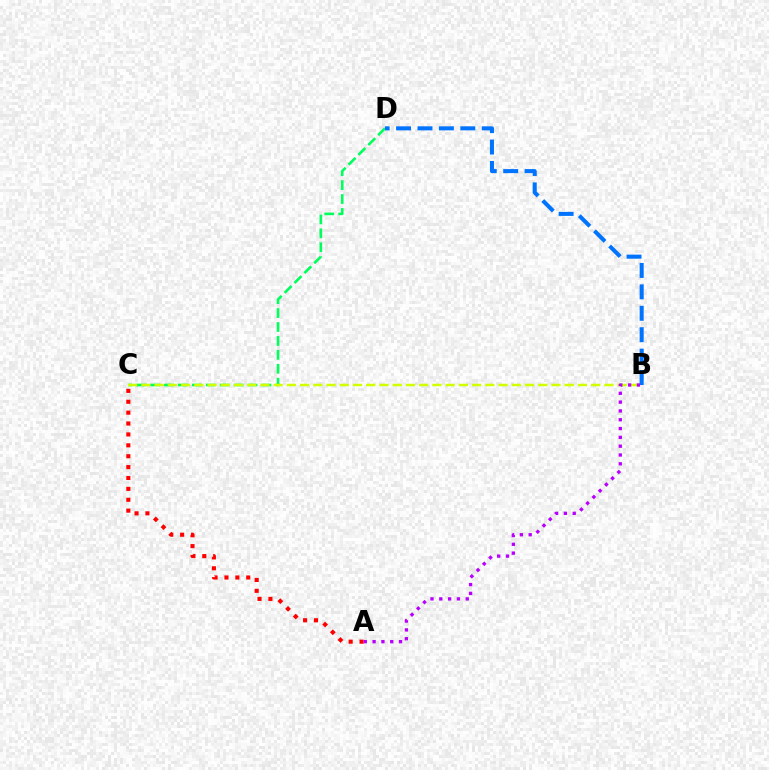{('A', 'C'): [{'color': '#ff0000', 'line_style': 'dotted', 'thickness': 2.96}], ('C', 'D'): [{'color': '#00ff5c', 'line_style': 'dashed', 'thickness': 1.89}], ('B', 'D'): [{'color': '#0074ff', 'line_style': 'dashed', 'thickness': 2.91}], ('B', 'C'): [{'color': '#d1ff00', 'line_style': 'dashed', 'thickness': 1.8}], ('A', 'B'): [{'color': '#b900ff', 'line_style': 'dotted', 'thickness': 2.39}]}